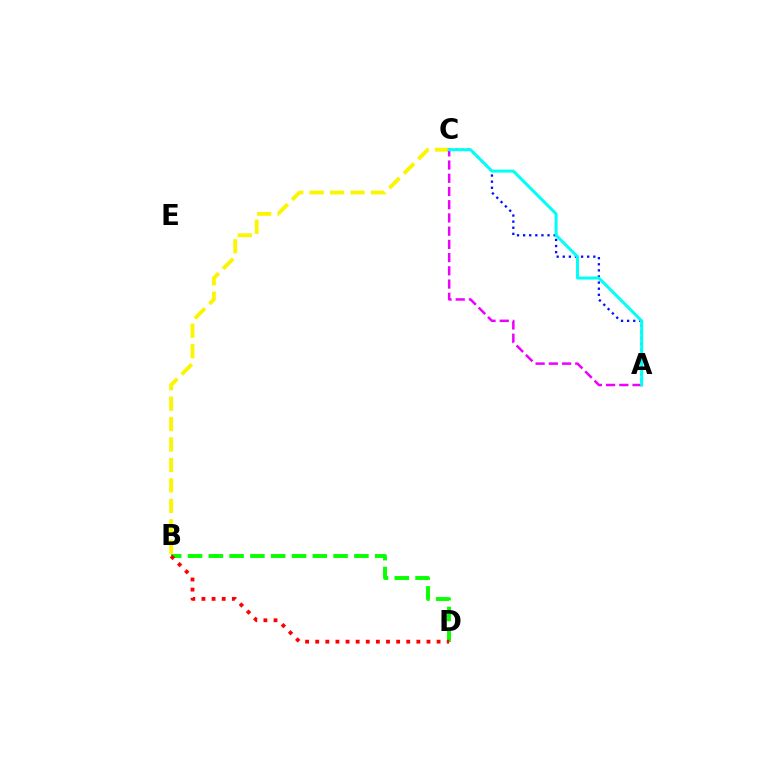{('B', 'C'): [{'color': '#fcf500', 'line_style': 'dashed', 'thickness': 2.78}], ('A', 'C'): [{'color': '#0010ff', 'line_style': 'dotted', 'thickness': 1.66}, {'color': '#ee00ff', 'line_style': 'dashed', 'thickness': 1.8}, {'color': '#00fff6', 'line_style': 'solid', 'thickness': 2.17}], ('B', 'D'): [{'color': '#08ff00', 'line_style': 'dashed', 'thickness': 2.82}, {'color': '#ff0000', 'line_style': 'dotted', 'thickness': 2.75}]}